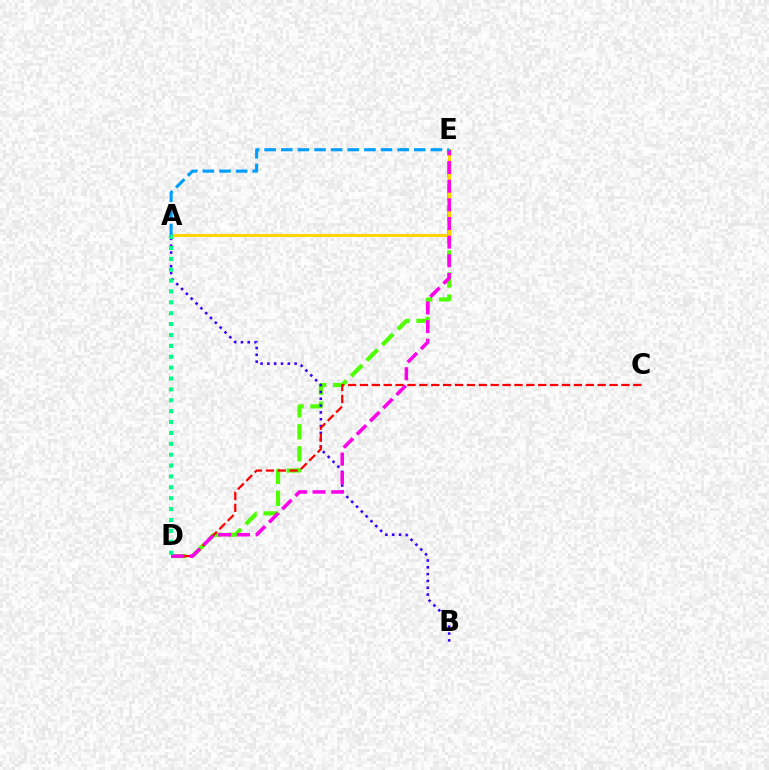{('D', 'E'): [{'color': '#4fff00', 'line_style': 'dashed', 'thickness': 2.99}, {'color': '#ff00ed', 'line_style': 'dashed', 'thickness': 2.54}], ('A', 'B'): [{'color': '#3700ff', 'line_style': 'dotted', 'thickness': 1.86}], ('A', 'E'): [{'color': '#ffd500', 'line_style': 'solid', 'thickness': 2.17}, {'color': '#009eff', 'line_style': 'dashed', 'thickness': 2.26}], ('C', 'D'): [{'color': '#ff0000', 'line_style': 'dashed', 'thickness': 1.61}], ('A', 'D'): [{'color': '#00ff86', 'line_style': 'dotted', 'thickness': 2.96}]}